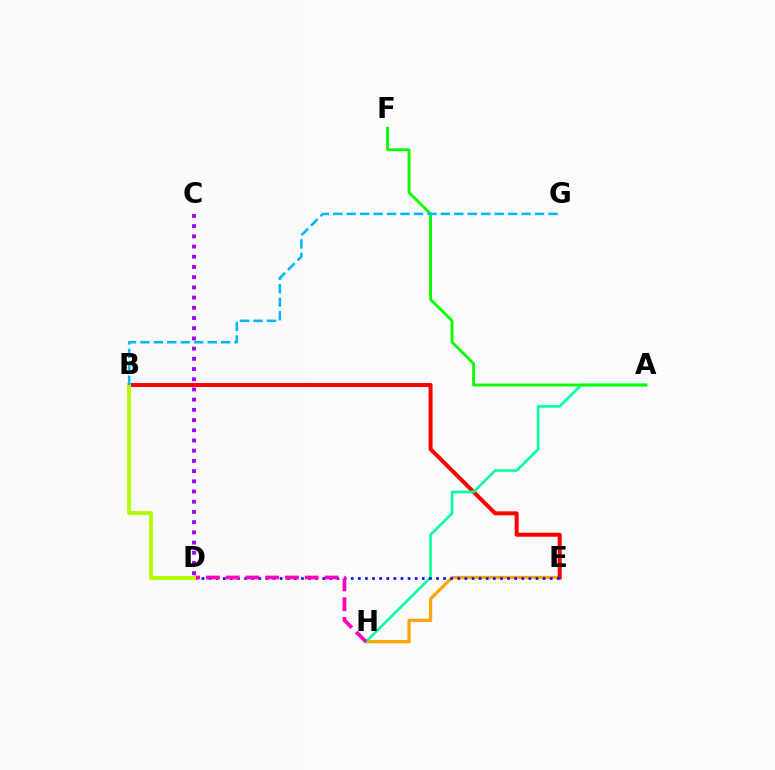{('E', 'H'): [{'color': '#ffa500', 'line_style': 'solid', 'thickness': 2.34}], ('B', 'E'): [{'color': '#ff0000', 'line_style': 'solid', 'thickness': 2.87}], ('A', 'H'): [{'color': '#00ff9d', 'line_style': 'solid', 'thickness': 1.9}], ('D', 'E'): [{'color': '#0010ff', 'line_style': 'dotted', 'thickness': 1.93}], ('A', 'F'): [{'color': '#08ff00', 'line_style': 'solid', 'thickness': 2.05}], ('D', 'H'): [{'color': '#ff00bd', 'line_style': 'dashed', 'thickness': 2.69}], ('B', 'D'): [{'color': '#b3ff00', 'line_style': 'solid', 'thickness': 2.84}], ('B', 'G'): [{'color': '#00b5ff', 'line_style': 'dashed', 'thickness': 1.83}], ('C', 'D'): [{'color': '#9b00ff', 'line_style': 'dotted', 'thickness': 2.77}]}